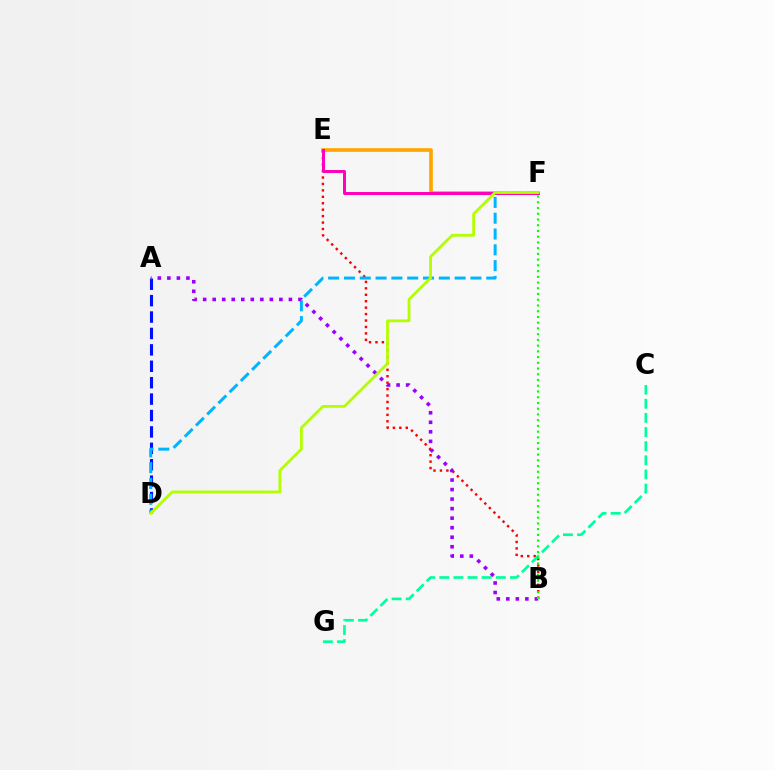{('E', 'F'): [{'color': '#ffa500', 'line_style': 'solid', 'thickness': 2.64}, {'color': '#ff00bd', 'line_style': 'solid', 'thickness': 2.14}], ('B', 'E'): [{'color': '#ff0000', 'line_style': 'dotted', 'thickness': 1.75}], ('C', 'G'): [{'color': '#00ff9d', 'line_style': 'dashed', 'thickness': 1.92}], ('A', 'D'): [{'color': '#0010ff', 'line_style': 'dashed', 'thickness': 2.23}], ('D', 'F'): [{'color': '#00b5ff', 'line_style': 'dashed', 'thickness': 2.15}, {'color': '#b3ff00', 'line_style': 'solid', 'thickness': 2.0}], ('A', 'B'): [{'color': '#9b00ff', 'line_style': 'dotted', 'thickness': 2.59}], ('B', 'F'): [{'color': '#08ff00', 'line_style': 'dotted', 'thickness': 1.56}]}